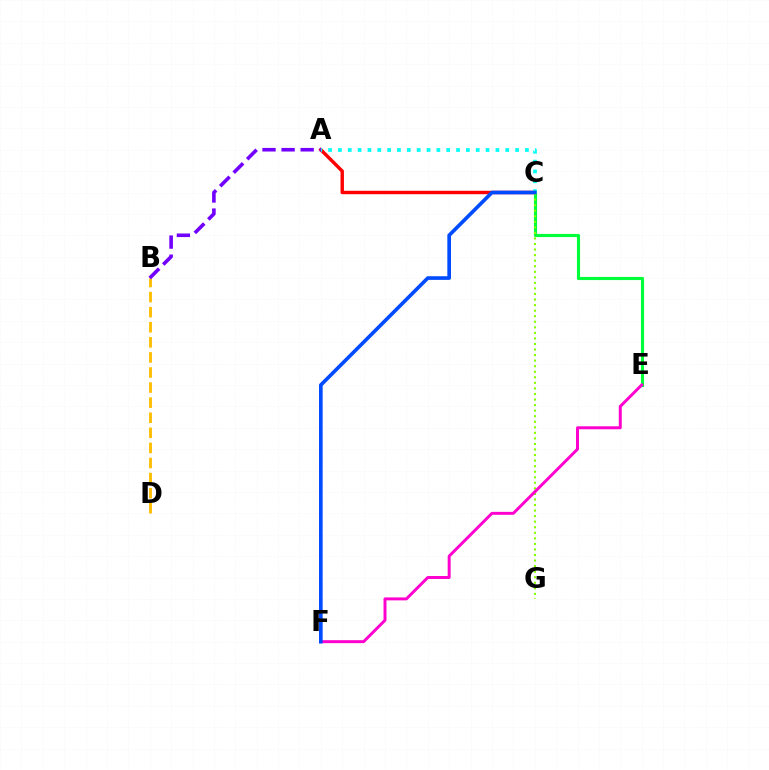{('B', 'D'): [{'color': '#ffbd00', 'line_style': 'dashed', 'thickness': 2.05}], ('A', 'C'): [{'color': '#ff0000', 'line_style': 'solid', 'thickness': 2.47}, {'color': '#00fff6', 'line_style': 'dotted', 'thickness': 2.67}], ('C', 'E'): [{'color': '#00ff39', 'line_style': 'solid', 'thickness': 2.24}], ('C', 'G'): [{'color': '#84ff00', 'line_style': 'dotted', 'thickness': 1.51}], ('E', 'F'): [{'color': '#ff00cf', 'line_style': 'solid', 'thickness': 2.13}], ('C', 'F'): [{'color': '#004bff', 'line_style': 'solid', 'thickness': 2.63}], ('A', 'B'): [{'color': '#7200ff', 'line_style': 'dashed', 'thickness': 2.59}]}